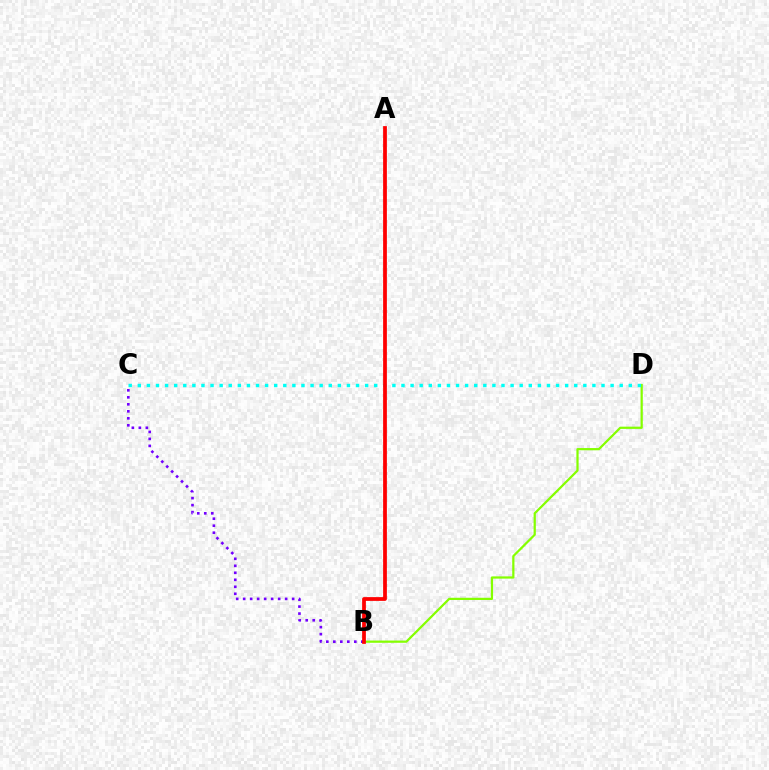{('B', 'D'): [{'color': '#84ff00', 'line_style': 'solid', 'thickness': 1.61}], ('C', 'D'): [{'color': '#00fff6', 'line_style': 'dotted', 'thickness': 2.47}], ('B', 'C'): [{'color': '#7200ff', 'line_style': 'dotted', 'thickness': 1.9}], ('A', 'B'): [{'color': '#ff0000', 'line_style': 'solid', 'thickness': 2.71}]}